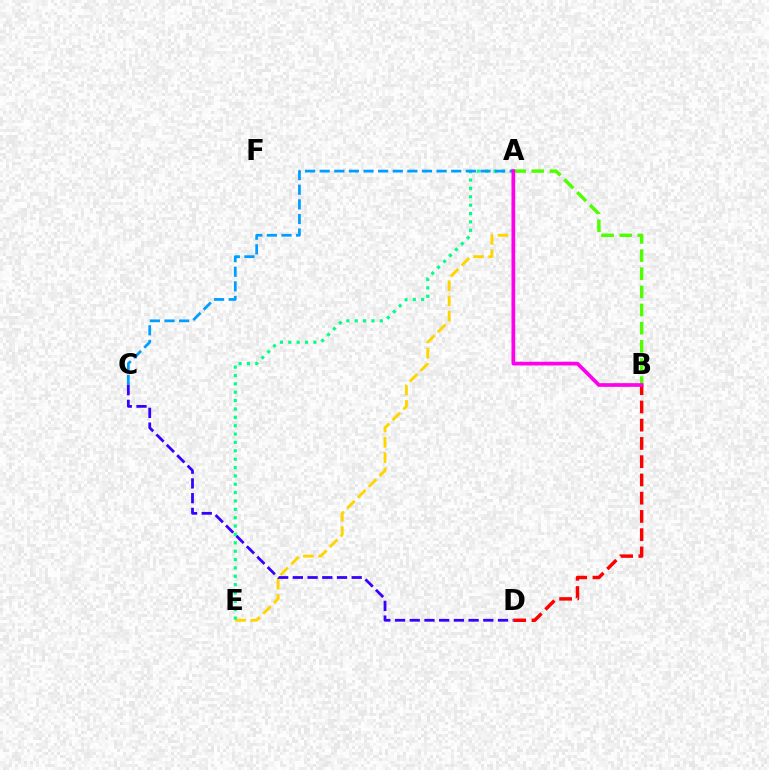{('A', 'B'): [{'color': '#4fff00', 'line_style': 'dashed', 'thickness': 2.46}, {'color': '#ff00ed', 'line_style': 'solid', 'thickness': 2.67}], ('A', 'E'): [{'color': '#ffd500', 'line_style': 'dashed', 'thickness': 2.07}, {'color': '#00ff86', 'line_style': 'dotted', 'thickness': 2.27}], ('B', 'D'): [{'color': '#ff0000', 'line_style': 'dashed', 'thickness': 2.48}], ('A', 'C'): [{'color': '#009eff', 'line_style': 'dashed', 'thickness': 1.99}], ('C', 'D'): [{'color': '#3700ff', 'line_style': 'dashed', 'thickness': 2.0}]}